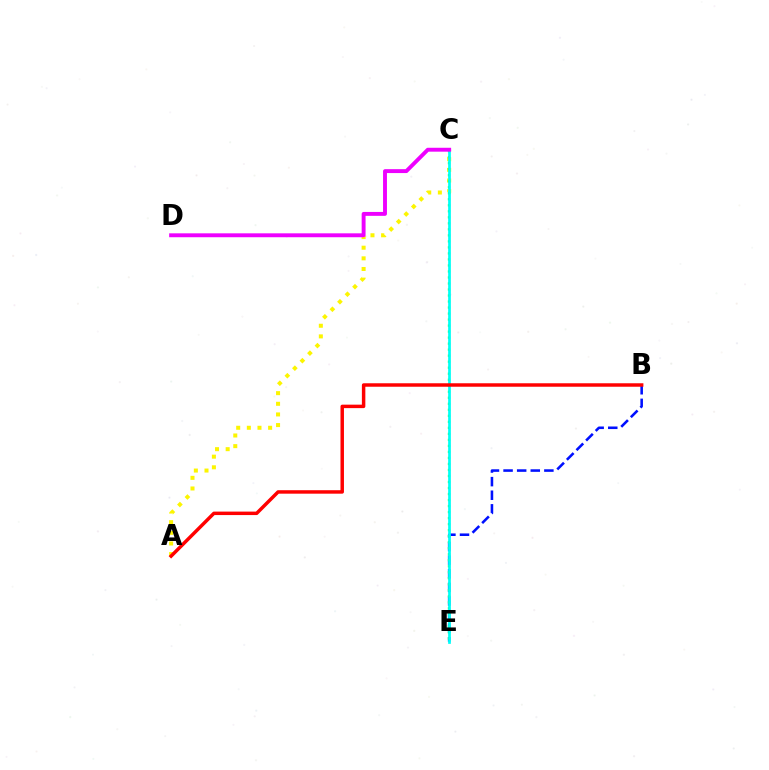{('B', 'E'): [{'color': '#0010ff', 'line_style': 'dashed', 'thickness': 1.85}], ('A', 'C'): [{'color': '#fcf500', 'line_style': 'dotted', 'thickness': 2.89}], ('C', 'E'): [{'color': '#08ff00', 'line_style': 'dotted', 'thickness': 1.63}, {'color': '#00fff6', 'line_style': 'solid', 'thickness': 1.96}], ('C', 'D'): [{'color': '#ee00ff', 'line_style': 'solid', 'thickness': 2.81}], ('A', 'B'): [{'color': '#ff0000', 'line_style': 'solid', 'thickness': 2.5}]}